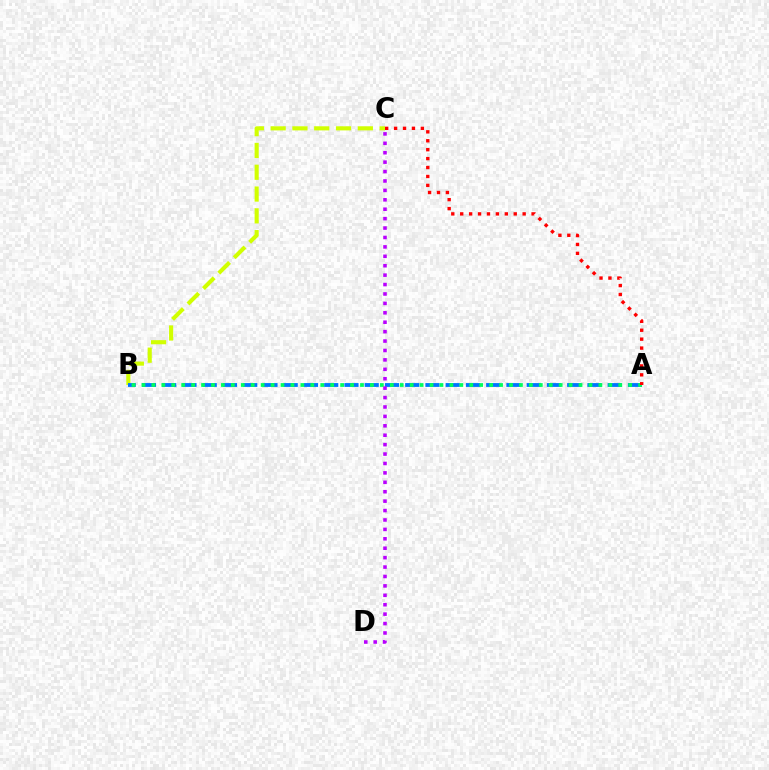{('B', 'C'): [{'color': '#d1ff00', 'line_style': 'dashed', 'thickness': 2.96}], ('A', 'B'): [{'color': '#0074ff', 'line_style': 'dashed', 'thickness': 2.75}, {'color': '#00ff5c', 'line_style': 'dotted', 'thickness': 2.7}], ('C', 'D'): [{'color': '#b900ff', 'line_style': 'dotted', 'thickness': 2.56}], ('A', 'C'): [{'color': '#ff0000', 'line_style': 'dotted', 'thickness': 2.42}]}